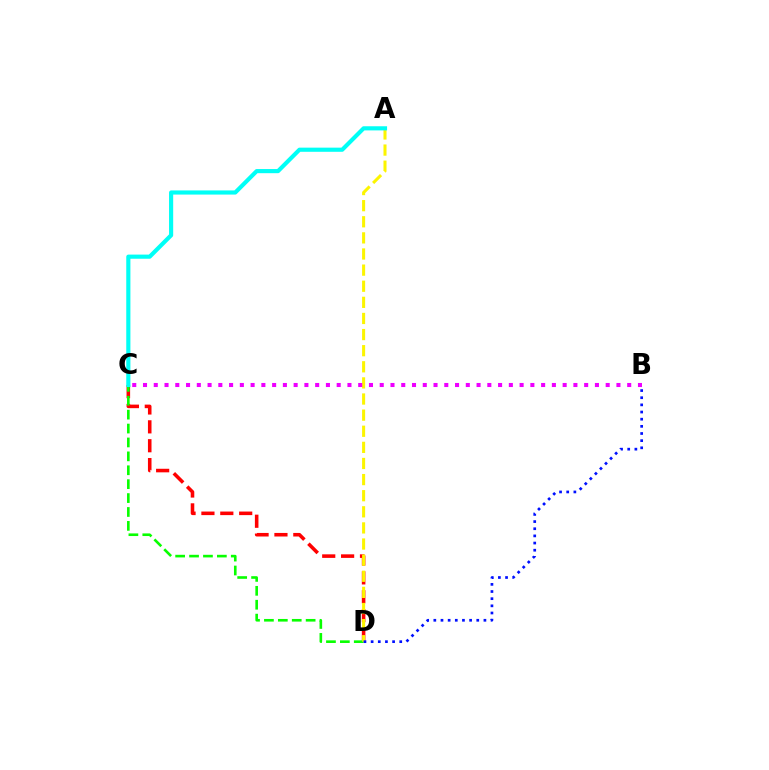{('C', 'D'): [{'color': '#ff0000', 'line_style': 'dashed', 'thickness': 2.56}, {'color': '#08ff00', 'line_style': 'dashed', 'thickness': 1.89}], ('A', 'D'): [{'color': '#fcf500', 'line_style': 'dashed', 'thickness': 2.19}], ('B', 'C'): [{'color': '#ee00ff', 'line_style': 'dotted', 'thickness': 2.92}], ('A', 'C'): [{'color': '#00fff6', 'line_style': 'solid', 'thickness': 2.99}], ('B', 'D'): [{'color': '#0010ff', 'line_style': 'dotted', 'thickness': 1.94}]}